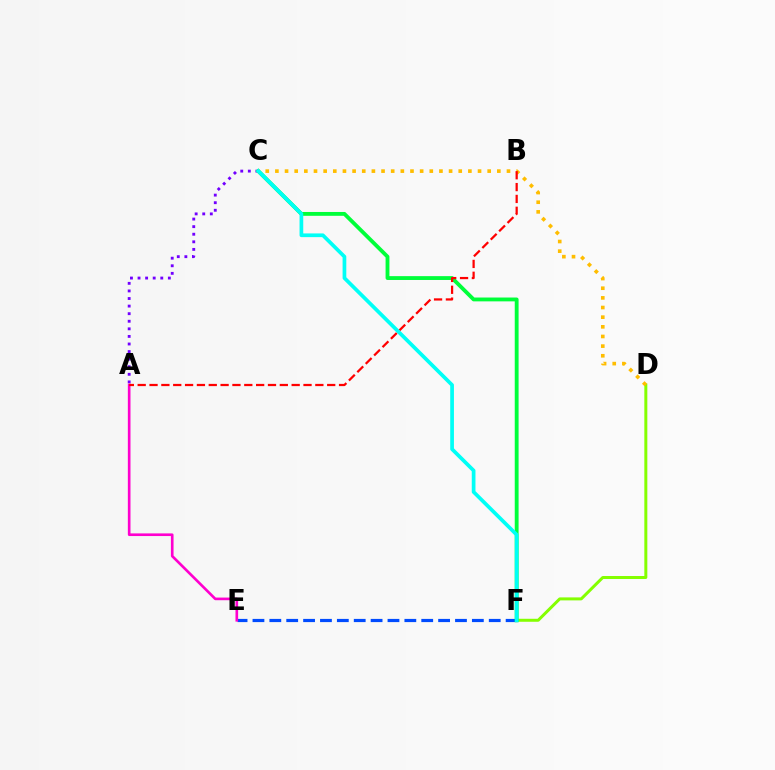{('D', 'F'): [{'color': '#84ff00', 'line_style': 'solid', 'thickness': 2.15}], ('A', 'C'): [{'color': '#7200ff', 'line_style': 'dotted', 'thickness': 2.06}], ('E', 'F'): [{'color': '#004bff', 'line_style': 'dashed', 'thickness': 2.29}], ('C', 'D'): [{'color': '#ffbd00', 'line_style': 'dotted', 'thickness': 2.62}], ('C', 'F'): [{'color': '#00ff39', 'line_style': 'solid', 'thickness': 2.76}, {'color': '#00fff6', 'line_style': 'solid', 'thickness': 2.67}], ('A', 'E'): [{'color': '#ff00cf', 'line_style': 'solid', 'thickness': 1.91}], ('A', 'B'): [{'color': '#ff0000', 'line_style': 'dashed', 'thickness': 1.61}]}